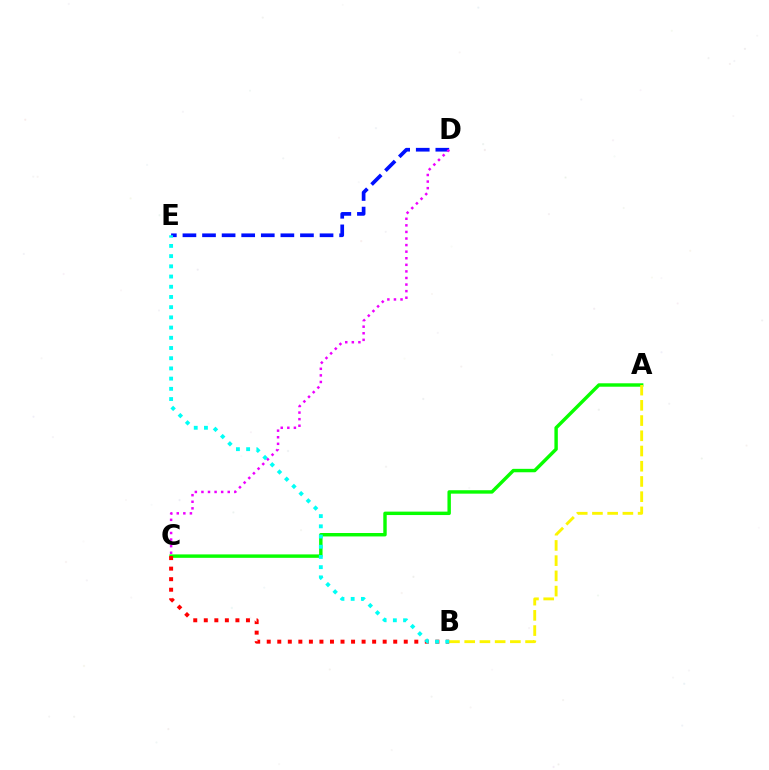{('A', 'C'): [{'color': '#08ff00', 'line_style': 'solid', 'thickness': 2.47}], ('D', 'E'): [{'color': '#0010ff', 'line_style': 'dashed', 'thickness': 2.66}], ('A', 'B'): [{'color': '#fcf500', 'line_style': 'dashed', 'thickness': 2.07}], ('B', 'C'): [{'color': '#ff0000', 'line_style': 'dotted', 'thickness': 2.86}], ('B', 'E'): [{'color': '#00fff6', 'line_style': 'dotted', 'thickness': 2.77}], ('C', 'D'): [{'color': '#ee00ff', 'line_style': 'dotted', 'thickness': 1.79}]}